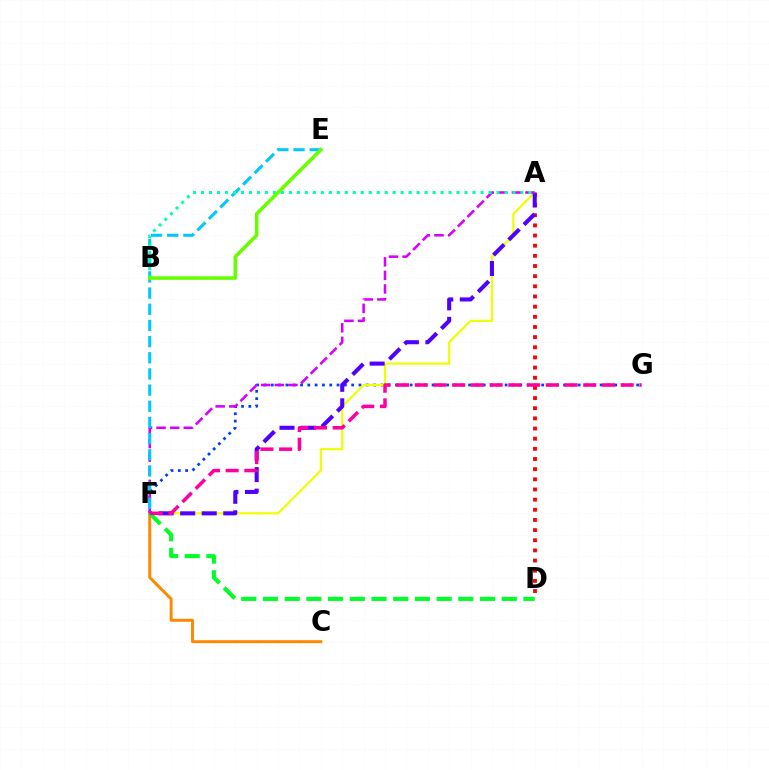{('F', 'G'): [{'color': '#003fff', 'line_style': 'dotted', 'thickness': 1.99}, {'color': '#ff00a0', 'line_style': 'dashed', 'thickness': 2.54}], ('A', 'F'): [{'color': '#eeff00', 'line_style': 'solid', 'thickness': 1.59}, {'color': '#4f00ff', 'line_style': 'dashed', 'thickness': 2.93}, {'color': '#d600ff', 'line_style': 'dashed', 'thickness': 1.85}], ('A', 'D'): [{'color': '#ff0000', 'line_style': 'dotted', 'thickness': 2.76}], ('C', 'F'): [{'color': '#ff8800', 'line_style': 'solid', 'thickness': 2.12}], ('D', 'F'): [{'color': '#00ff27', 'line_style': 'dashed', 'thickness': 2.95}], ('E', 'F'): [{'color': '#00c7ff', 'line_style': 'dashed', 'thickness': 2.2}], ('A', 'B'): [{'color': '#00ffaf', 'line_style': 'dotted', 'thickness': 2.17}], ('B', 'E'): [{'color': '#66ff00', 'line_style': 'solid', 'thickness': 2.55}]}